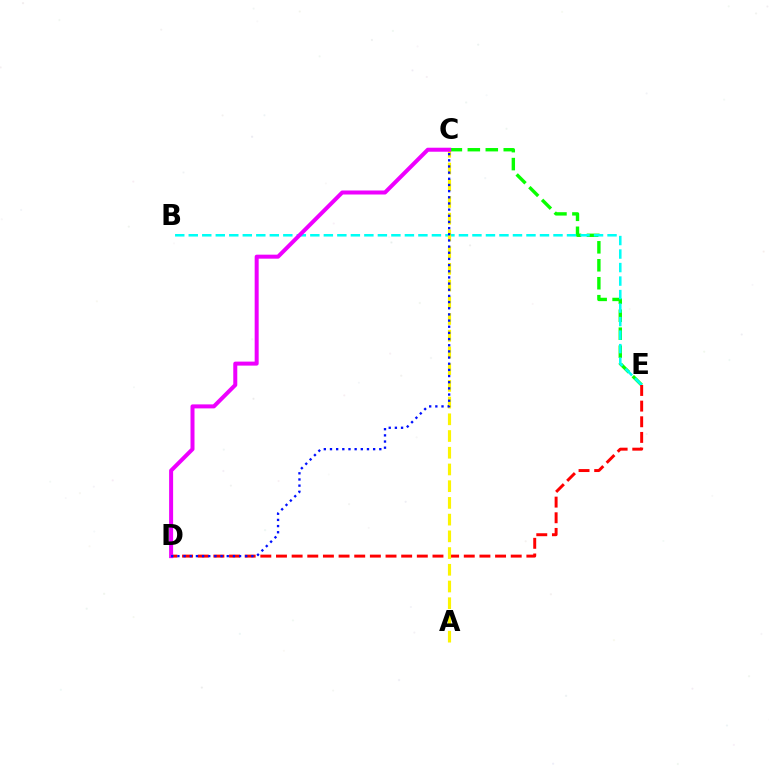{('C', 'E'): [{'color': '#08ff00', 'line_style': 'dashed', 'thickness': 2.44}], ('B', 'E'): [{'color': '#00fff6', 'line_style': 'dashed', 'thickness': 1.84}], ('D', 'E'): [{'color': '#ff0000', 'line_style': 'dashed', 'thickness': 2.13}], ('A', 'C'): [{'color': '#fcf500', 'line_style': 'dashed', 'thickness': 2.27}], ('C', 'D'): [{'color': '#ee00ff', 'line_style': 'solid', 'thickness': 2.88}, {'color': '#0010ff', 'line_style': 'dotted', 'thickness': 1.67}]}